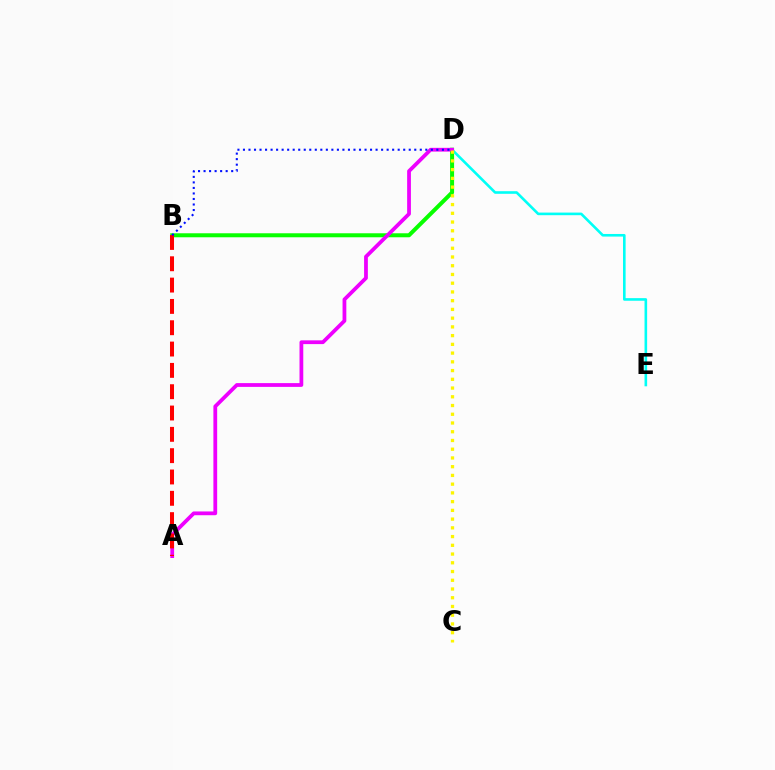{('D', 'E'): [{'color': '#00fff6', 'line_style': 'solid', 'thickness': 1.88}], ('B', 'D'): [{'color': '#08ff00', 'line_style': 'solid', 'thickness': 2.88}, {'color': '#0010ff', 'line_style': 'dotted', 'thickness': 1.5}], ('A', 'D'): [{'color': '#ee00ff', 'line_style': 'solid', 'thickness': 2.71}], ('C', 'D'): [{'color': '#fcf500', 'line_style': 'dotted', 'thickness': 2.37}], ('A', 'B'): [{'color': '#ff0000', 'line_style': 'dashed', 'thickness': 2.9}]}